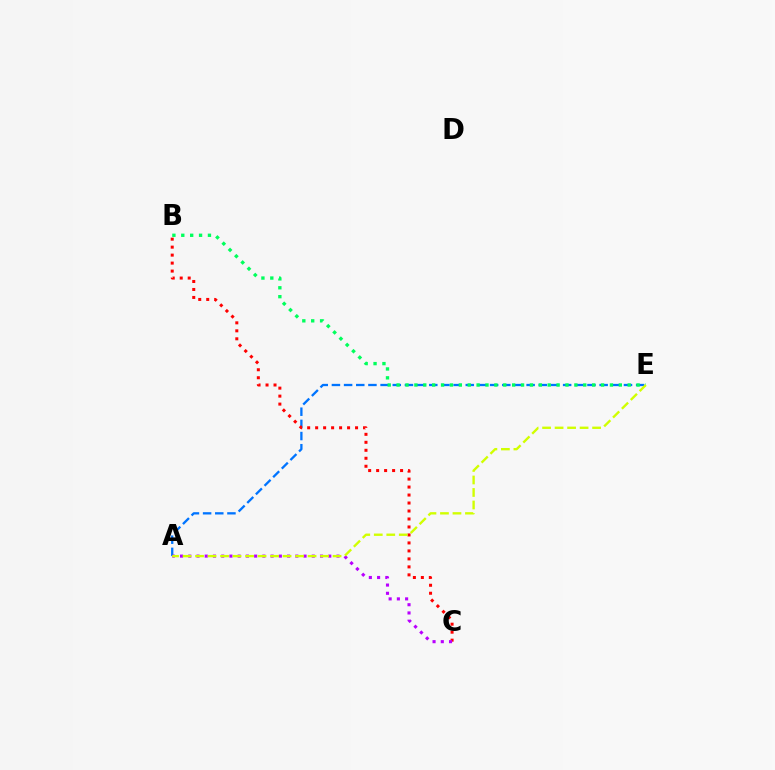{('A', 'E'): [{'color': '#0074ff', 'line_style': 'dashed', 'thickness': 1.65}, {'color': '#d1ff00', 'line_style': 'dashed', 'thickness': 1.7}], ('B', 'C'): [{'color': '#ff0000', 'line_style': 'dotted', 'thickness': 2.17}], ('A', 'C'): [{'color': '#b900ff', 'line_style': 'dotted', 'thickness': 2.24}], ('B', 'E'): [{'color': '#00ff5c', 'line_style': 'dotted', 'thickness': 2.41}]}